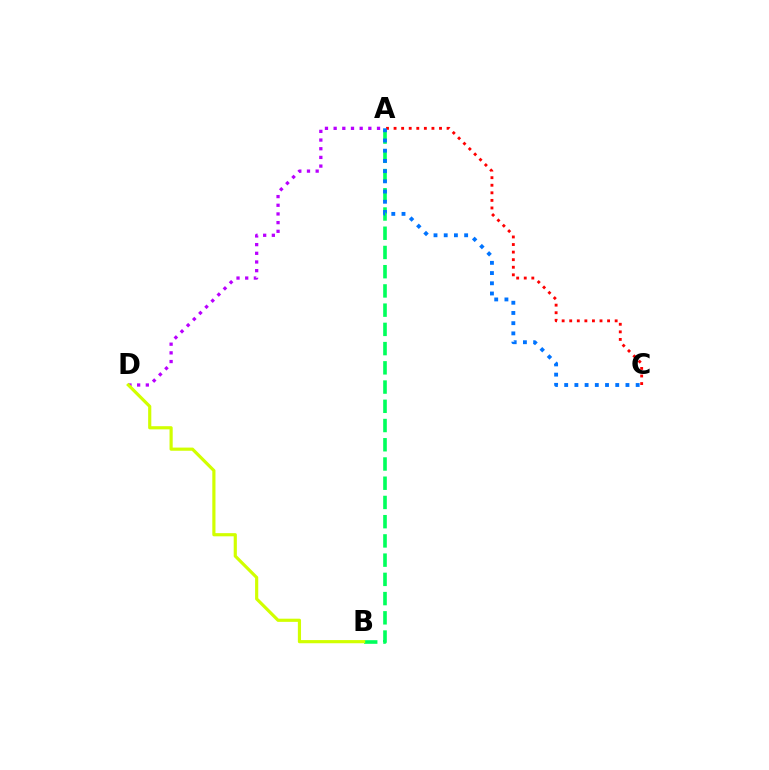{('A', 'B'): [{'color': '#00ff5c', 'line_style': 'dashed', 'thickness': 2.61}], ('A', 'C'): [{'color': '#ff0000', 'line_style': 'dotted', 'thickness': 2.06}, {'color': '#0074ff', 'line_style': 'dotted', 'thickness': 2.77}], ('A', 'D'): [{'color': '#b900ff', 'line_style': 'dotted', 'thickness': 2.36}], ('B', 'D'): [{'color': '#d1ff00', 'line_style': 'solid', 'thickness': 2.28}]}